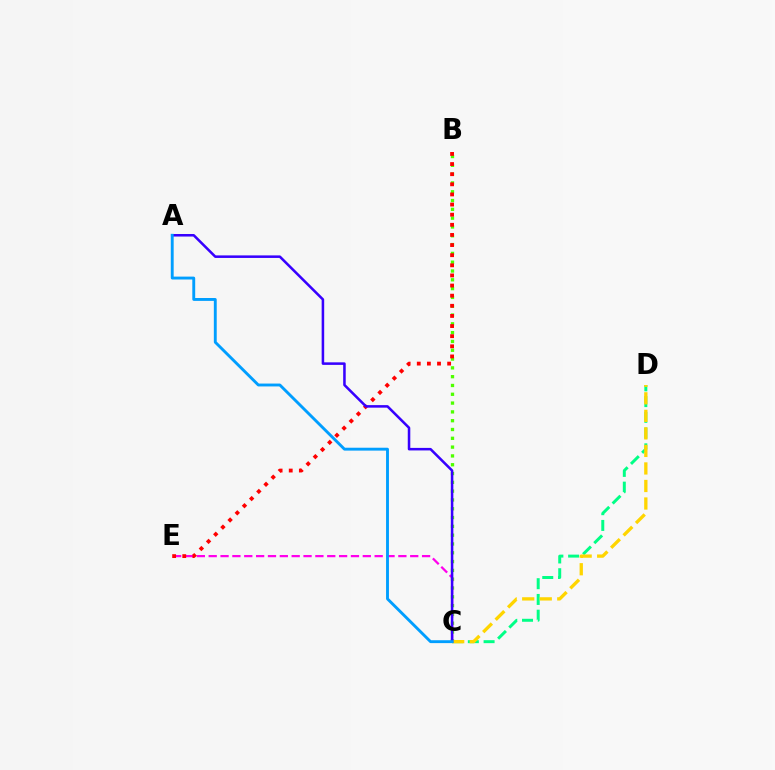{('C', 'D'): [{'color': '#00ff86', 'line_style': 'dashed', 'thickness': 2.14}, {'color': '#ffd500', 'line_style': 'dashed', 'thickness': 2.38}], ('B', 'C'): [{'color': '#4fff00', 'line_style': 'dotted', 'thickness': 2.39}], ('C', 'E'): [{'color': '#ff00ed', 'line_style': 'dashed', 'thickness': 1.61}], ('B', 'E'): [{'color': '#ff0000', 'line_style': 'dotted', 'thickness': 2.75}], ('A', 'C'): [{'color': '#3700ff', 'line_style': 'solid', 'thickness': 1.83}, {'color': '#009eff', 'line_style': 'solid', 'thickness': 2.07}]}